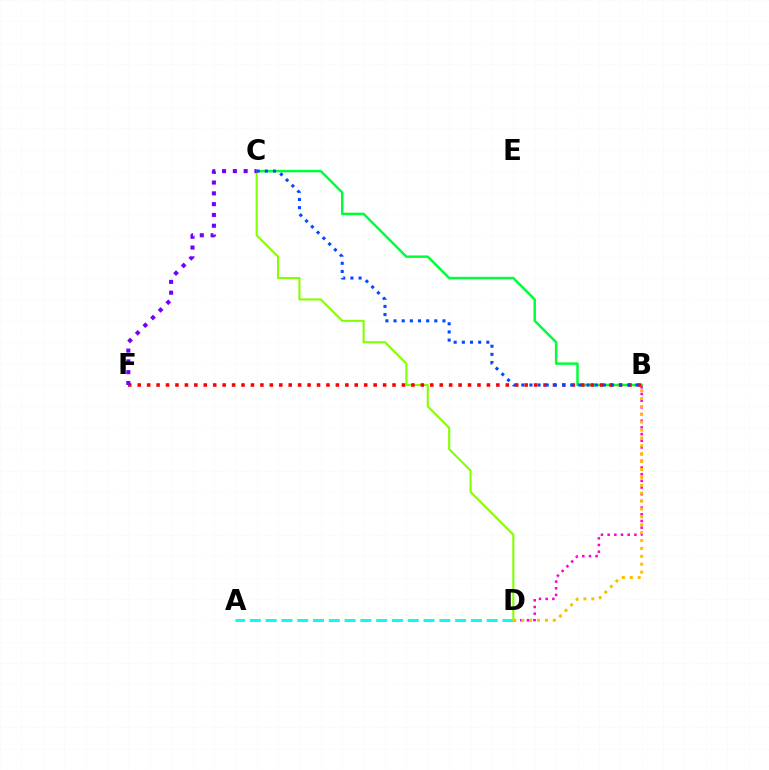{('B', 'D'): [{'color': '#ff00cf', 'line_style': 'dotted', 'thickness': 1.82}, {'color': '#ffbd00', 'line_style': 'dotted', 'thickness': 2.14}], ('A', 'D'): [{'color': '#00fff6', 'line_style': 'dashed', 'thickness': 2.15}], ('B', 'C'): [{'color': '#00ff39', 'line_style': 'solid', 'thickness': 1.78}, {'color': '#004bff', 'line_style': 'dotted', 'thickness': 2.22}], ('C', 'D'): [{'color': '#84ff00', 'line_style': 'solid', 'thickness': 1.52}], ('B', 'F'): [{'color': '#ff0000', 'line_style': 'dotted', 'thickness': 2.56}], ('C', 'F'): [{'color': '#7200ff', 'line_style': 'dotted', 'thickness': 2.93}]}